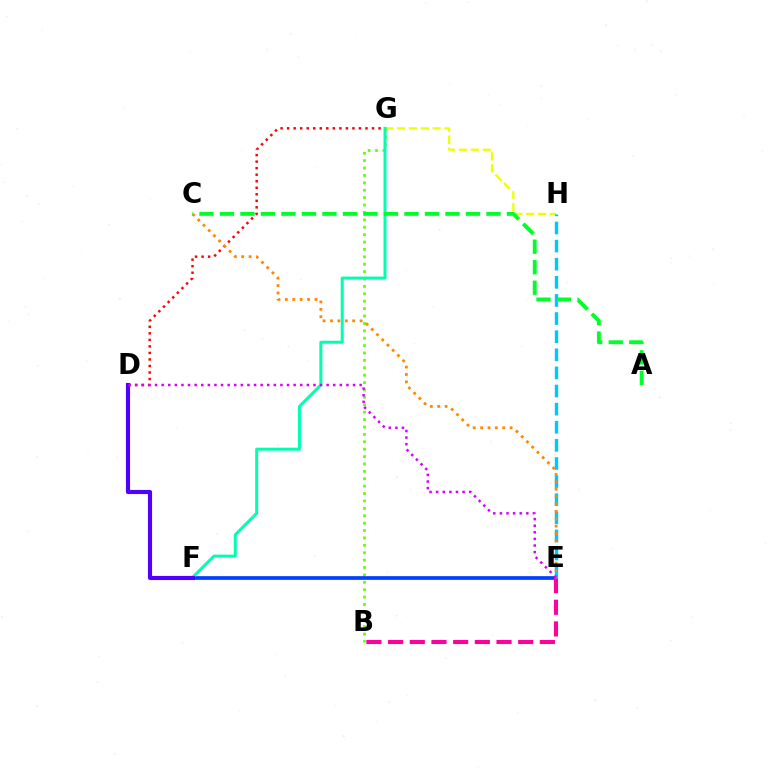{('G', 'H'): [{'color': '#eeff00', 'line_style': 'dashed', 'thickness': 1.62}], ('B', 'G'): [{'color': '#66ff00', 'line_style': 'dotted', 'thickness': 2.01}], ('E', 'F'): [{'color': '#003fff', 'line_style': 'solid', 'thickness': 2.67}], ('B', 'E'): [{'color': '#ff00a0', 'line_style': 'dashed', 'thickness': 2.95}], ('D', 'G'): [{'color': '#ff0000', 'line_style': 'dotted', 'thickness': 1.77}], ('F', 'G'): [{'color': '#00ffaf', 'line_style': 'solid', 'thickness': 2.16}], ('E', 'H'): [{'color': '#00c7ff', 'line_style': 'dashed', 'thickness': 2.46}], ('D', 'F'): [{'color': '#4f00ff', 'line_style': 'solid', 'thickness': 2.97}], ('C', 'E'): [{'color': '#ff8800', 'line_style': 'dotted', 'thickness': 2.01}], ('D', 'E'): [{'color': '#d600ff', 'line_style': 'dotted', 'thickness': 1.79}], ('A', 'C'): [{'color': '#00ff27', 'line_style': 'dashed', 'thickness': 2.79}]}